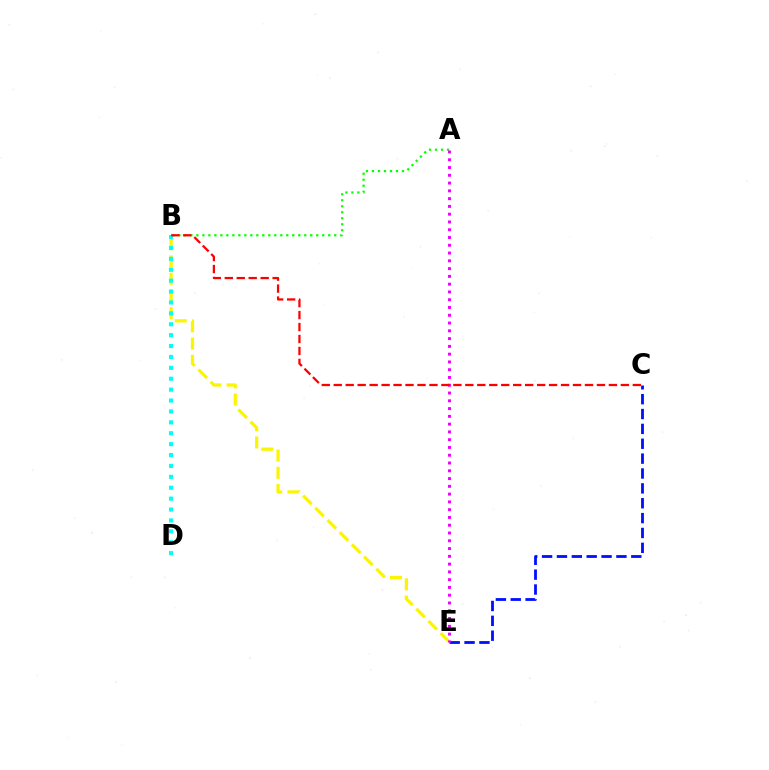{('C', 'E'): [{'color': '#0010ff', 'line_style': 'dashed', 'thickness': 2.02}], ('A', 'B'): [{'color': '#08ff00', 'line_style': 'dotted', 'thickness': 1.63}], ('B', 'E'): [{'color': '#fcf500', 'line_style': 'dashed', 'thickness': 2.34}], ('B', 'D'): [{'color': '#00fff6', 'line_style': 'dotted', 'thickness': 2.96}], ('A', 'E'): [{'color': '#ee00ff', 'line_style': 'dotted', 'thickness': 2.11}], ('B', 'C'): [{'color': '#ff0000', 'line_style': 'dashed', 'thickness': 1.63}]}